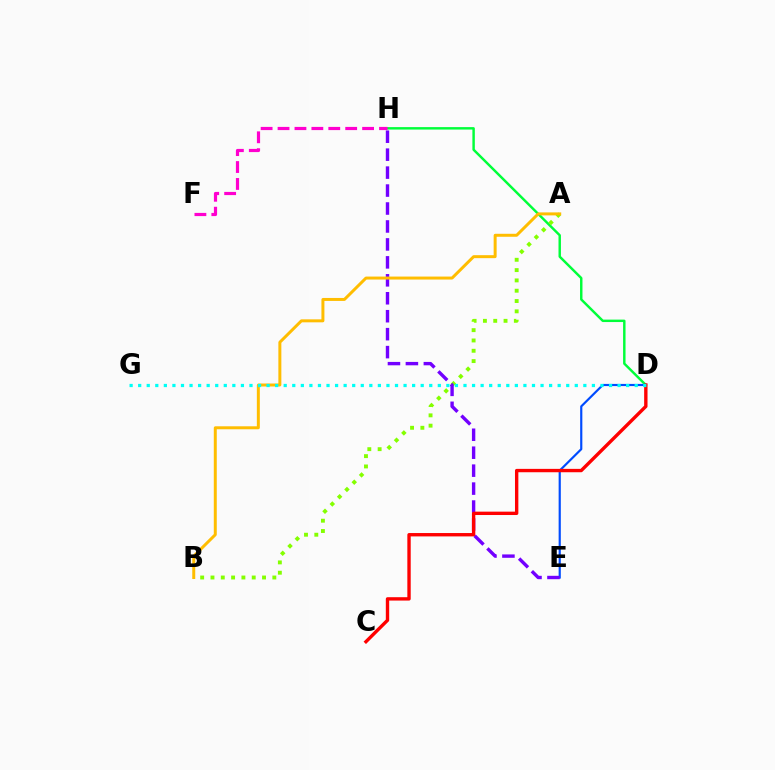{('D', 'H'): [{'color': '#00ff39', 'line_style': 'solid', 'thickness': 1.76}], ('D', 'E'): [{'color': '#004bff', 'line_style': 'solid', 'thickness': 1.57}], ('A', 'B'): [{'color': '#84ff00', 'line_style': 'dotted', 'thickness': 2.8}, {'color': '#ffbd00', 'line_style': 'solid', 'thickness': 2.15}], ('E', 'H'): [{'color': '#7200ff', 'line_style': 'dashed', 'thickness': 2.44}], ('C', 'D'): [{'color': '#ff0000', 'line_style': 'solid', 'thickness': 2.43}], ('F', 'H'): [{'color': '#ff00cf', 'line_style': 'dashed', 'thickness': 2.3}], ('D', 'G'): [{'color': '#00fff6', 'line_style': 'dotted', 'thickness': 2.33}]}